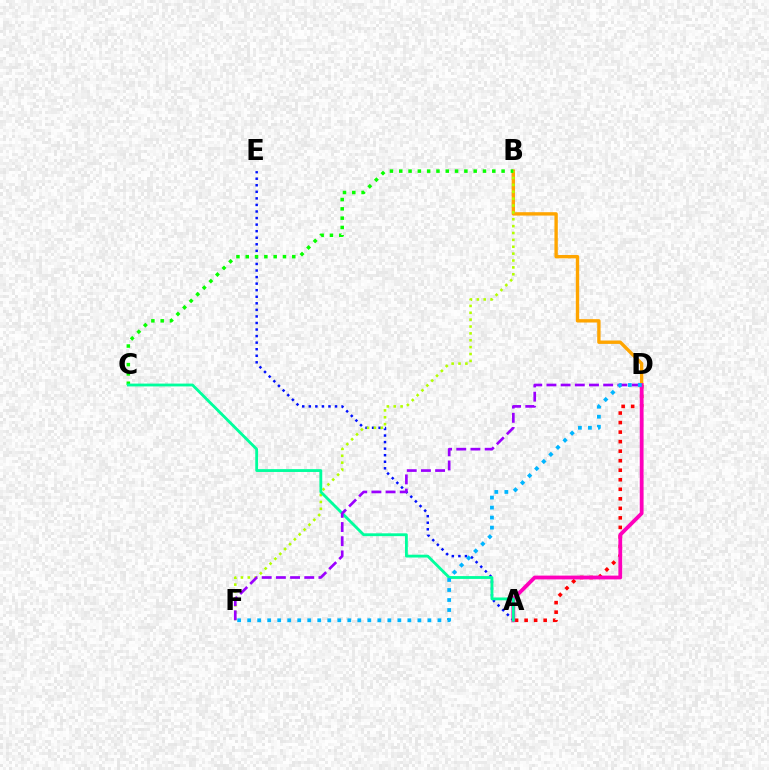{('A', 'E'): [{'color': '#0010ff', 'line_style': 'dotted', 'thickness': 1.78}], ('B', 'D'): [{'color': '#ffa500', 'line_style': 'solid', 'thickness': 2.43}], ('A', 'D'): [{'color': '#ff0000', 'line_style': 'dotted', 'thickness': 2.59}, {'color': '#ff00bd', 'line_style': 'solid', 'thickness': 2.73}], ('B', 'F'): [{'color': '#b3ff00', 'line_style': 'dotted', 'thickness': 1.87}], ('B', 'C'): [{'color': '#08ff00', 'line_style': 'dotted', 'thickness': 2.53}], ('A', 'C'): [{'color': '#00ff9d', 'line_style': 'solid', 'thickness': 2.04}], ('D', 'F'): [{'color': '#9b00ff', 'line_style': 'dashed', 'thickness': 1.93}, {'color': '#00b5ff', 'line_style': 'dotted', 'thickness': 2.72}]}